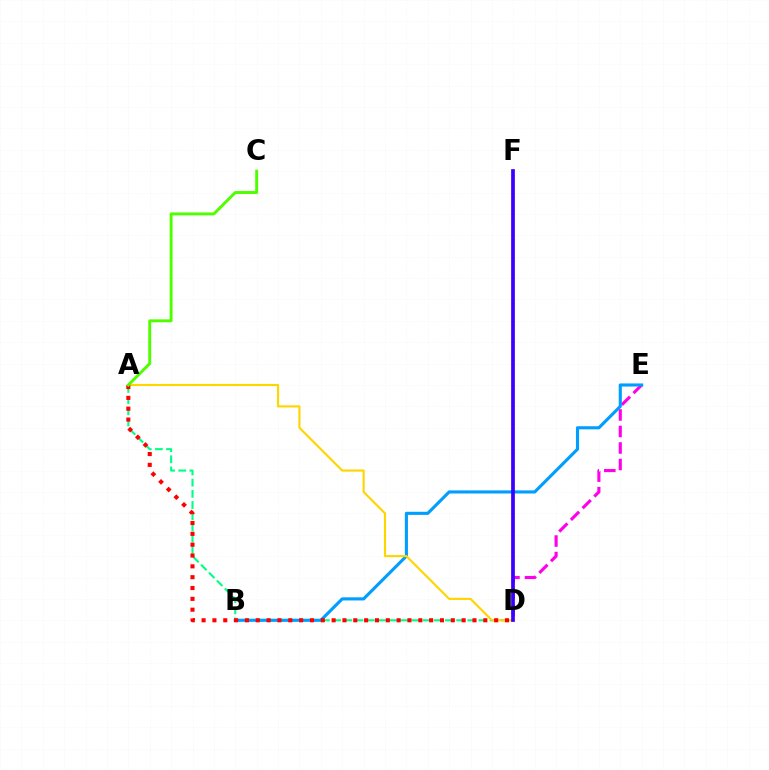{('D', 'E'): [{'color': '#ff00ed', 'line_style': 'dashed', 'thickness': 2.24}], ('A', 'D'): [{'color': '#00ff86', 'line_style': 'dashed', 'thickness': 1.52}, {'color': '#ffd500', 'line_style': 'solid', 'thickness': 1.54}, {'color': '#ff0000', 'line_style': 'dotted', 'thickness': 2.94}], ('B', 'E'): [{'color': '#009eff', 'line_style': 'solid', 'thickness': 2.24}], ('D', 'F'): [{'color': '#3700ff', 'line_style': 'solid', 'thickness': 2.66}], ('A', 'C'): [{'color': '#4fff00', 'line_style': 'solid', 'thickness': 2.11}]}